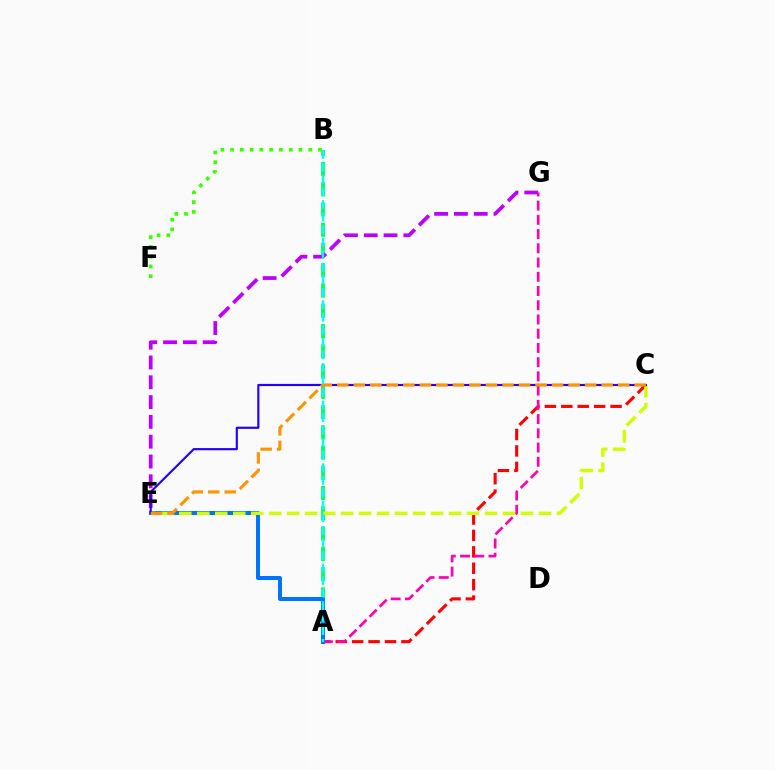{('A', 'C'): [{'color': '#ff0000', 'line_style': 'dashed', 'thickness': 2.23}], ('A', 'B'): [{'color': '#00ff5c', 'line_style': 'dashed', 'thickness': 2.75}, {'color': '#00fff6', 'line_style': 'dashed', 'thickness': 1.7}], ('A', 'G'): [{'color': '#ff00ac', 'line_style': 'dashed', 'thickness': 1.93}], ('E', 'G'): [{'color': '#b900ff', 'line_style': 'dashed', 'thickness': 2.69}], ('A', 'E'): [{'color': '#0074ff', 'line_style': 'solid', 'thickness': 2.89}], ('B', 'F'): [{'color': '#3dff00', 'line_style': 'dotted', 'thickness': 2.65}], ('C', 'E'): [{'color': '#d1ff00', 'line_style': 'dashed', 'thickness': 2.44}, {'color': '#2500ff', 'line_style': 'solid', 'thickness': 1.56}, {'color': '#ff9400', 'line_style': 'dashed', 'thickness': 2.24}]}